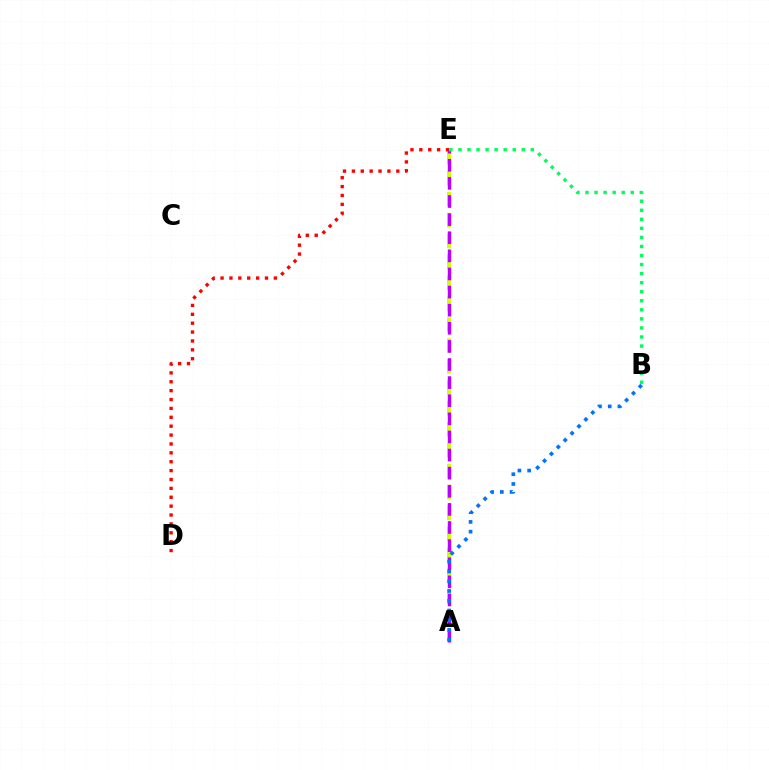{('A', 'E'): [{'color': '#d1ff00', 'line_style': 'dashed', 'thickness': 2.84}, {'color': '#b900ff', 'line_style': 'dashed', 'thickness': 2.46}], ('D', 'E'): [{'color': '#ff0000', 'line_style': 'dotted', 'thickness': 2.41}], ('B', 'E'): [{'color': '#00ff5c', 'line_style': 'dotted', 'thickness': 2.46}], ('A', 'B'): [{'color': '#0074ff', 'line_style': 'dotted', 'thickness': 2.65}]}